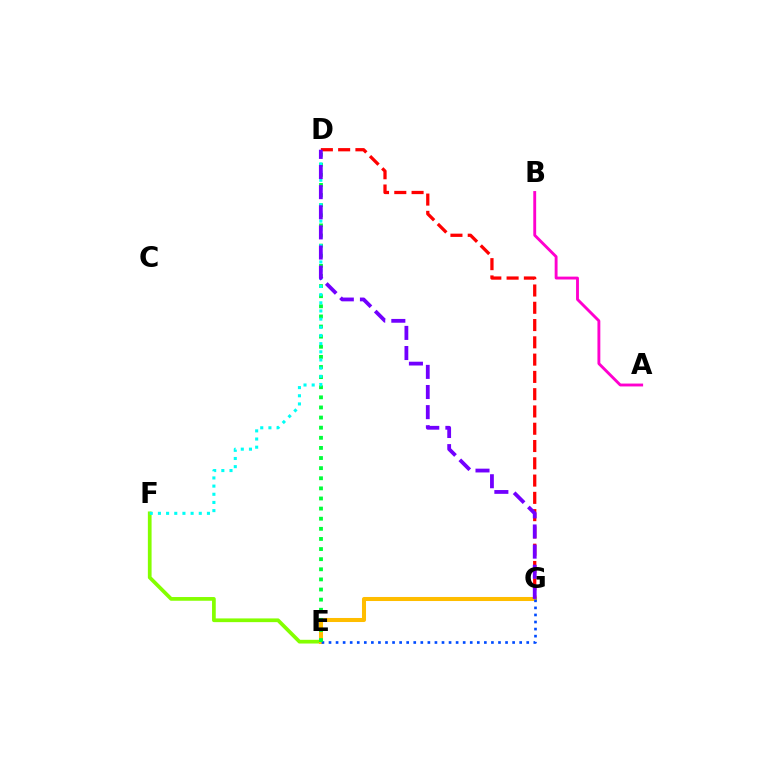{('A', 'B'): [{'color': '#ff00cf', 'line_style': 'solid', 'thickness': 2.07}], ('D', 'G'): [{'color': '#ff0000', 'line_style': 'dashed', 'thickness': 2.35}, {'color': '#7200ff', 'line_style': 'dashed', 'thickness': 2.73}], ('E', 'F'): [{'color': '#84ff00', 'line_style': 'solid', 'thickness': 2.68}], ('E', 'G'): [{'color': '#ffbd00', 'line_style': 'solid', 'thickness': 2.91}, {'color': '#004bff', 'line_style': 'dotted', 'thickness': 1.92}], ('D', 'E'): [{'color': '#00ff39', 'line_style': 'dotted', 'thickness': 2.75}], ('D', 'F'): [{'color': '#00fff6', 'line_style': 'dotted', 'thickness': 2.22}]}